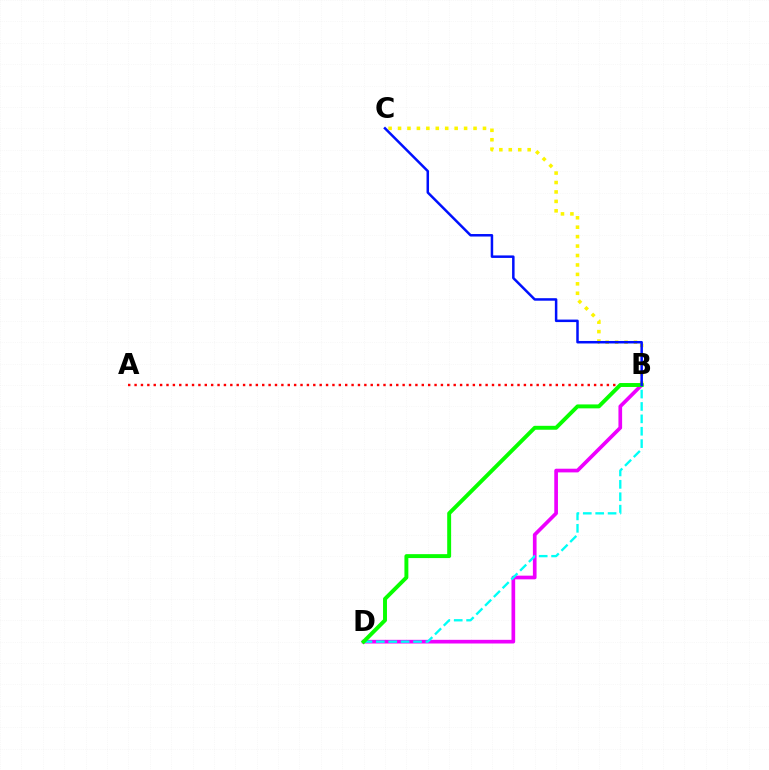{('B', 'D'): [{'color': '#ee00ff', 'line_style': 'solid', 'thickness': 2.65}, {'color': '#00fff6', 'line_style': 'dashed', 'thickness': 1.68}, {'color': '#08ff00', 'line_style': 'solid', 'thickness': 2.82}], ('B', 'C'): [{'color': '#fcf500', 'line_style': 'dotted', 'thickness': 2.56}, {'color': '#0010ff', 'line_style': 'solid', 'thickness': 1.8}], ('A', 'B'): [{'color': '#ff0000', 'line_style': 'dotted', 'thickness': 1.73}]}